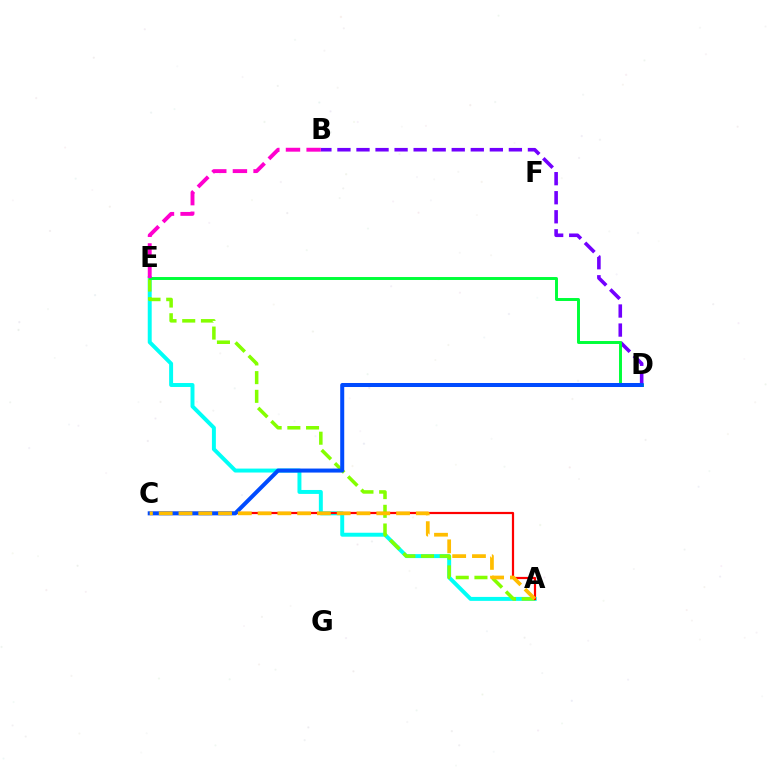{('B', 'D'): [{'color': '#7200ff', 'line_style': 'dashed', 'thickness': 2.59}], ('A', 'E'): [{'color': '#00fff6', 'line_style': 'solid', 'thickness': 2.84}, {'color': '#84ff00', 'line_style': 'dashed', 'thickness': 2.54}], ('D', 'E'): [{'color': '#00ff39', 'line_style': 'solid', 'thickness': 2.13}], ('B', 'E'): [{'color': '#ff00cf', 'line_style': 'dashed', 'thickness': 2.8}], ('A', 'C'): [{'color': '#ff0000', 'line_style': 'solid', 'thickness': 1.59}, {'color': '#ffbd00', 'line_style': 'dashed', 'thickness': 2.69}], ('C', 'D'): [{'color': '#004bff', 'line_style': 'solid', 'thickness': 2.89}]}